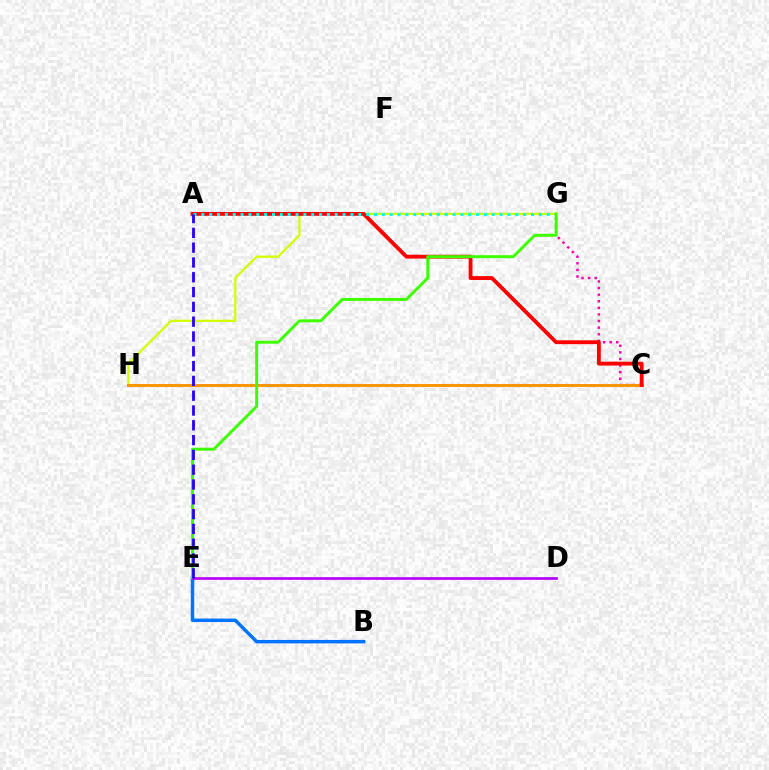{('G', 'H'): [{'color': '#d1ff00', 'line_style': 'solid', 'thickness': 1.63}], ('C', 'G'): [{'color': '#ff00ac', 'line_style': 'dotted', 'thickness': 1.79}], ('C', 'H'): [{'color': '#00ff5c', 'line_style': 'dotted', 'thickness': 2.0}, {'color': '#ff9400', 'line_style': 'solid', 'thickness': 2.12}], ('A', 'C'): [{'color': '#ff0000', 'line_style': 'solid', 'thickness': 2.76}], ('A', 'G'): [{'color': '#00fff6', 'line_style': 'dotted', 'thickness': 2.13}], ('B', 'E'): [{'color': '#0074ff', 'line_style': 'solid', 'thickness': 2.49}], ('E', 'G'): [{'color': '#3dff00', 'line_style': 'solid', 'thickness': 2.12}], ('D', 'E'): [{'color': '#b900ff', 'line_style': 'solid', 'thickness': 1.92}], ('A', 'E'): [{'color': '#2500ff', 'line_style': 'dashed', 'thickness': 2.01}]}